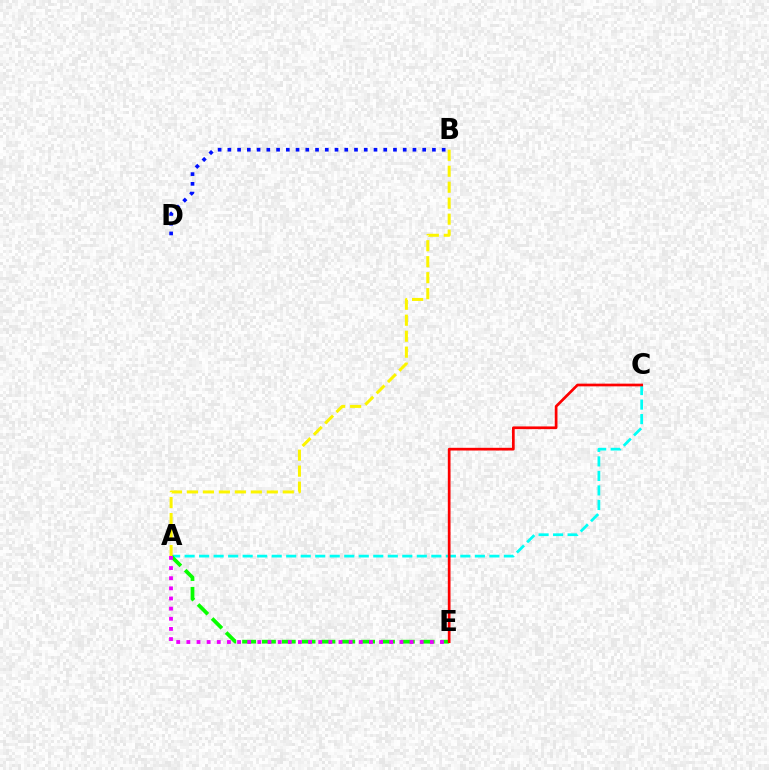{('B', 'D'): [{'color': '#0010ff', 'line_style': 'dotted', 'thickness': 2.65}], ('A', 'C'): [{'color': '#00fff6', 'line_style': 'dashed', 'thickness': 1.97}], ('A', 'E'): [{'color': '#08ff00', 'line_style': 'dashed', 'thickness': 2.69}, {'color': '#ee00ff', 'line_style': 'dotted', 'thickness': 2.76}], ('C', 'E'): [{'color': '#ff0000', 'line_style': 'solid', 'thickness': 1.95}], ('A', 'B'): [{'color': '#fcf500', 'line_style': 'dashed', 'thickness': 2.17}]}